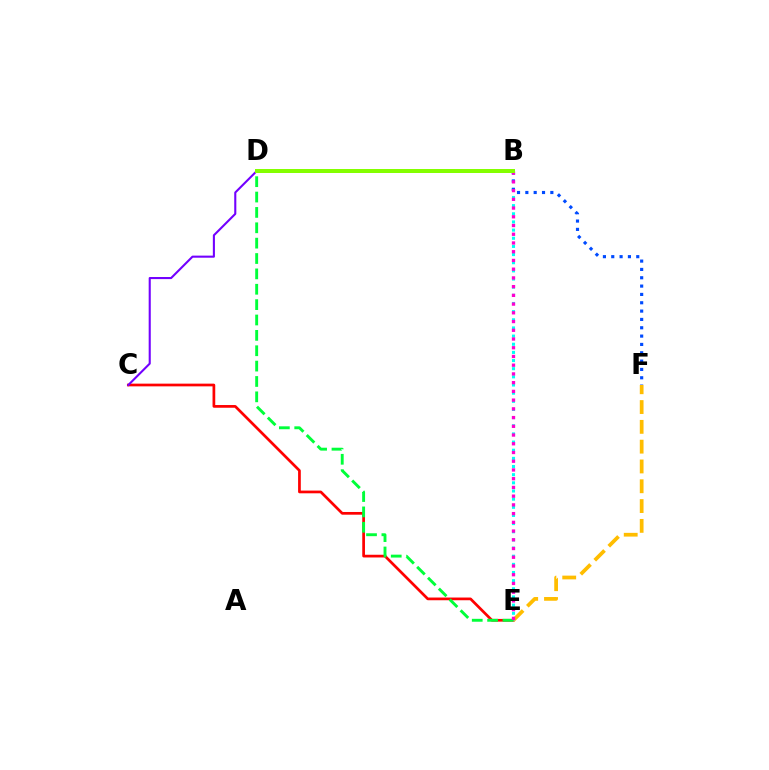{('C', 'E'): [{'color': '#ff0000', 'line_style': 'solid', 'thickness': 1.95}], ('C', 'D'): [{'color': '#7200ff', 'line_style': 'solid', 'thickness': 1.51}], ('E', 'F'): [{'color': '#ffbd00', 'line_style': 'dashed', 'thickness': 2.69}], ('B', 'E'): [{'color': '#00fff6', 'line_style': 'dotted', 'thickness': 2.22}, {'color': '#ff00cf', 'line_style': 'dotted', 'thickness': 2.37}], ('D', 'E'): [{'color': '#00ff39', 'line_style': 'dashed', 'thickness': 2.09}], ('B', 'F'): [{'color': '#004bff', 'line_style': 'dotted', 'thickness': 2.26}], ('B', 'D'): [{'color': '#84ff00', 'line_style': 'solid', 'thickness': 2.87}]}